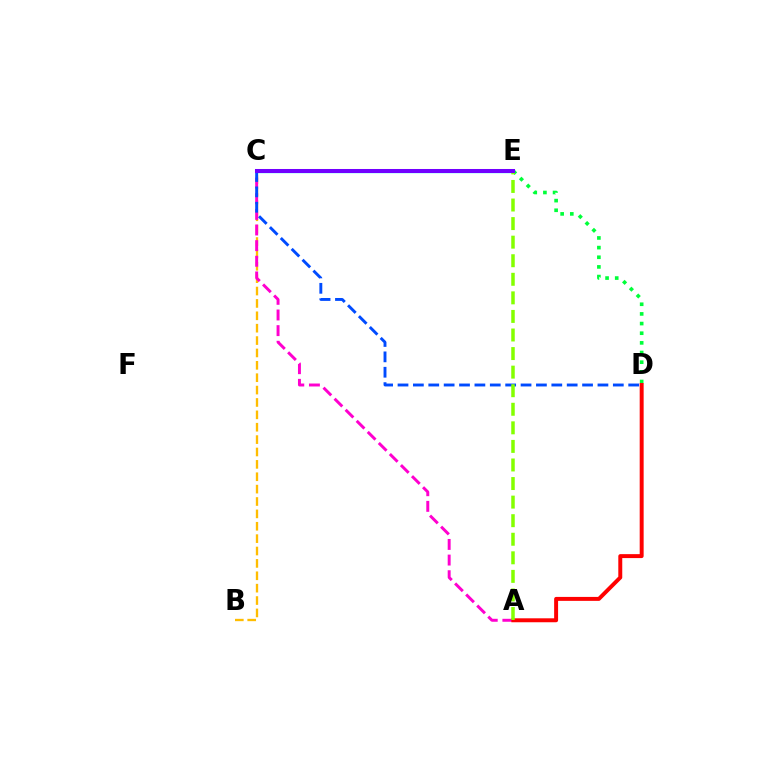{('B', 'C'): [{'color': '#ffbd00', 'line_style': 'dashed', 'thickness': 1.68}], ('C', 'E'): [{'color': '#00fff6', 'line_style': 'solid', 'thickness': 2.43}, {'color': '#7200ff', 'line_style': 'solid', 'thickness': 2.9}], ('D', 'E'): [{'color': '#00ff39', 'line_style': 'dotted', 'thickness': 2.62}], ('A', 'C'): [{'color': '#ff00cf', 'line_style': 'dashed', 'thickness': 2.13}], ('C', 'D'): [{'color': '#004bff', 'line_style': 'dashed', 'thickness': 2.09}], ('A', 'D'): [{'color': '#ff0000', 'line_style': 'solid', 'thickness': 2.84}], ('A', 'E'): [{'color': '#84ff00', 'line_style': 'dashed', 'thickness': 2.52}]}